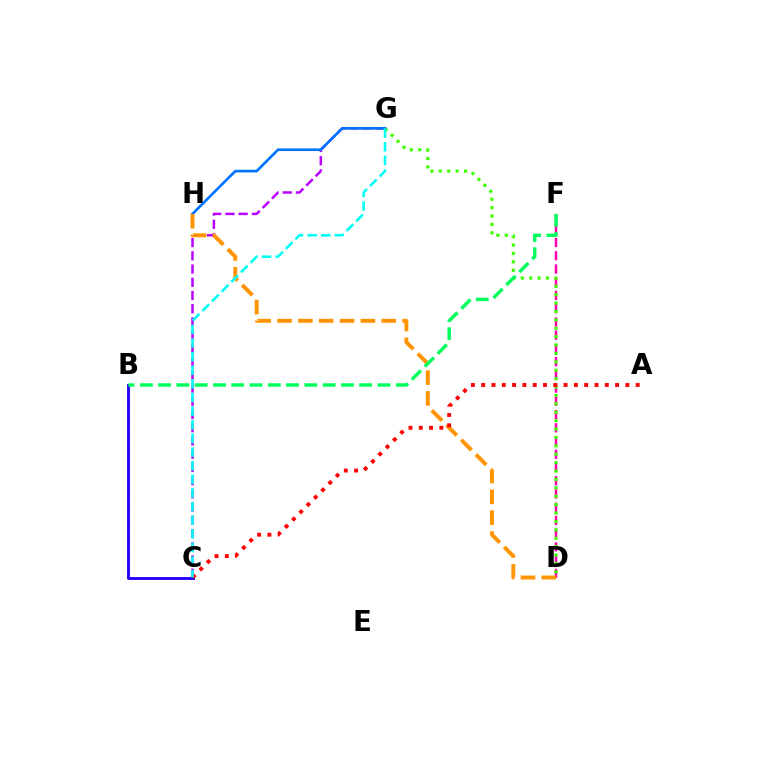{('B', 'C'): [{'color': '#d1ff00', 'line_style': 'dashed', 'thickness': 2.15}, {'color': '#2500ff', 'line_style': 'solid', 'thickness': 2.08}], ('D', 'F'): [{'color': '#ff00ac', 'line_style': 'dashed', 'thickness': 1.8}], ('C', 'G'): [{'color': '#b900ff', 'line_style': 'dashed', 'thickness': 1.8}, {'color': '#00fff6', 'line_style': 'dashed', 'thickness': 1.85}], ('D', 'G'): [{'color': '#3dff00', 'line_style': 'dotted', 'thickness': 2.28}], ('G', 'H'): [{'color': '#0074ff', 'line_style': 'solid', 'thickness': 1.91}], ('D', 'H'): [{'color': '#ff9400', 'line_style': 'dashed', 'thickness': 2.83}], ('A', 'C'): [{'color': '#ff0000', 'line_style': 'dotted', 'thickness': 2.8}], ('B', 'F'): [{'color': '#00ff5c', 'line_style': 'dashed', 'thickness': 2.48}]}